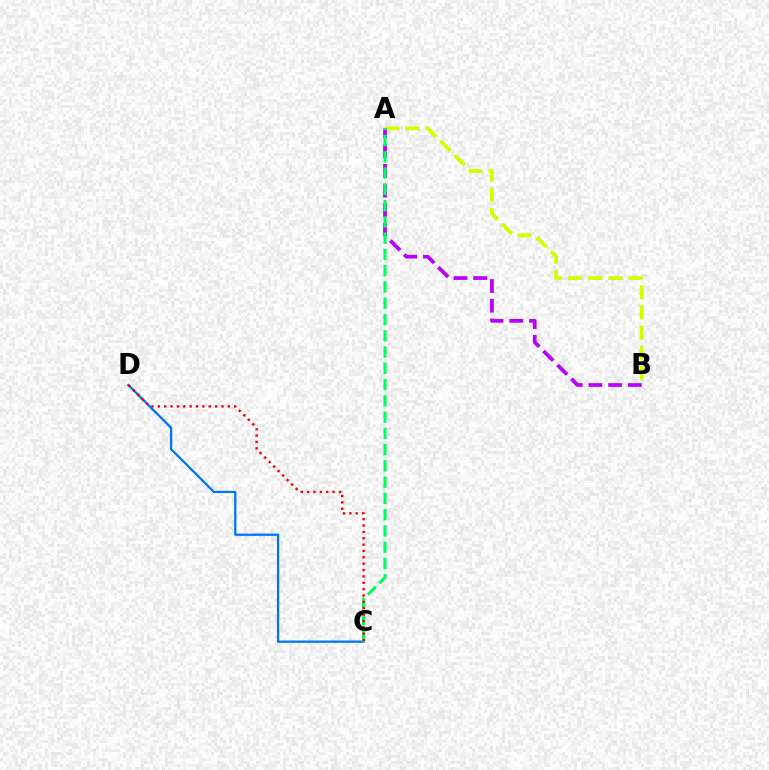{('A', 'B'): [{'color': '#d1ff00', 'line_style': 'dashed', 'thickness': 2.74}, {'color': '#b900ff', 'line_style': 'dashed', 'thickness': 2.68}], ('C', 'D'): [{'color': '#0074ff', 'line_style': 'solid', 'thickness': 1.63}, {'color': '#ff0000', 'line_style': 'dotted', 'thickness': 1.73}], ('A', 'C'): [{'color': '#00ff5c', 'line_style': 'dashed', 'thickness': 2.21}]}